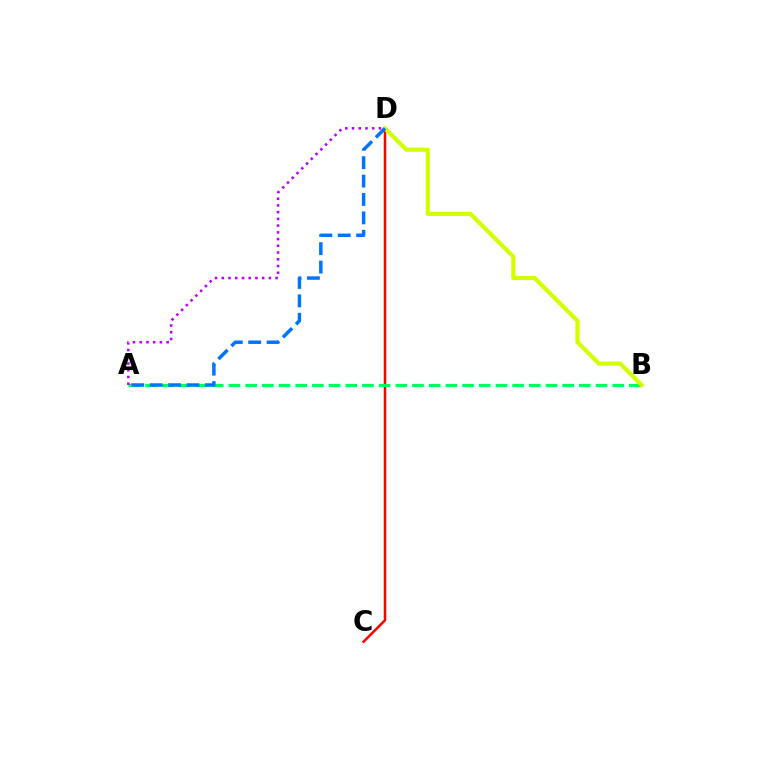{('C', 'D'): [{'color': '#ff0000', 'line_style': 'solid', 'thickness': 1.81}], ('A', 'B'): [{'color': '#00ff5c', 'line_style': 'dashed', 'thickness': 2.27}], ('A', 'D'): [{'color': '#b900ff', 'line_style': 'dotted', 'thickness': 1.83}, {'color': '#0074ff', 'line_style': 'dashed', 'thickness': 2.5}], ('B', 'D'): [{'color': '#d1ff00', 'line_style': 'solid', 'thickness': 2.97}]}